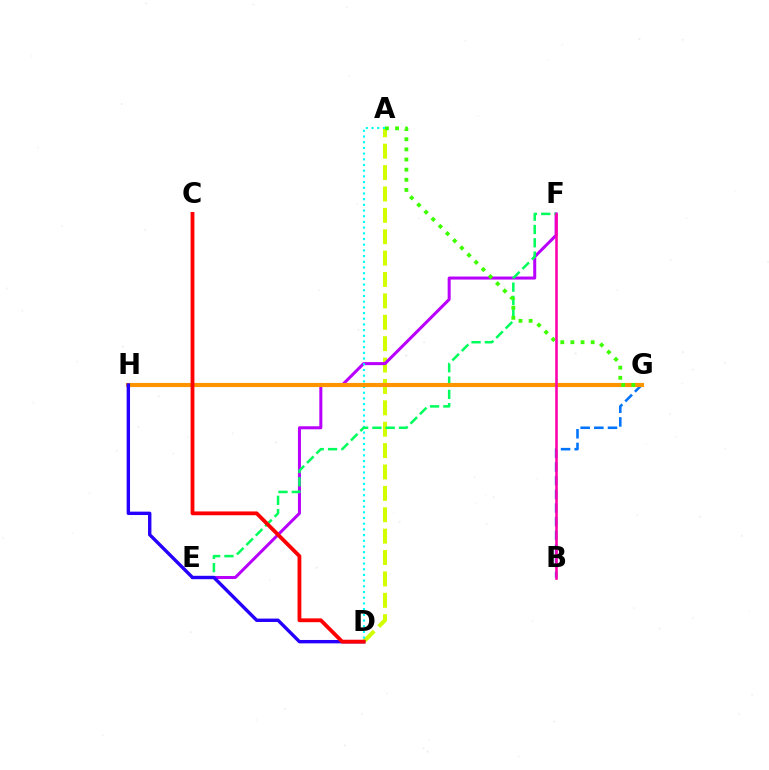{('A', 'D'): [{'color': '#d1ff00', 'line_style': 'dashed', 'thickness': 2.91}, {'color': '#00fff6', 'line_style': 'dotted', 'thickness': 1.55}], ('E', 'F'): [{'color': '#b900ff', 'line_style': 'solid', 'thickness': 2.18}, {'color': '#00ff5c', 'line_style': 'dashed', 'thickness': 1.81}], ('B', 'G'): [{'color': '#0074ff', 'line_style': 'dashed', 'thickness': 1.86}], ('G', 'H'): [{'color': '#ff9400', 'line_style': 'solid', 'thickness': 2.97}], ('D', 'H'): [{'color': '#2500ff', 'line_style': 'solid', 'thickness': 2.44}], ('A', 'G'): [{'color': '#3dff00', 'line_style': 'dotted', 'thickness': 2.75}], ('B', 'F'): [{'color': '#ff00ac', 'line_style': 'solid', 'thickness': 1.86}], ('C', 'D'): [{'color': '#ff0000', 'line_style': 'solid', 'thickness': 2.74}]}